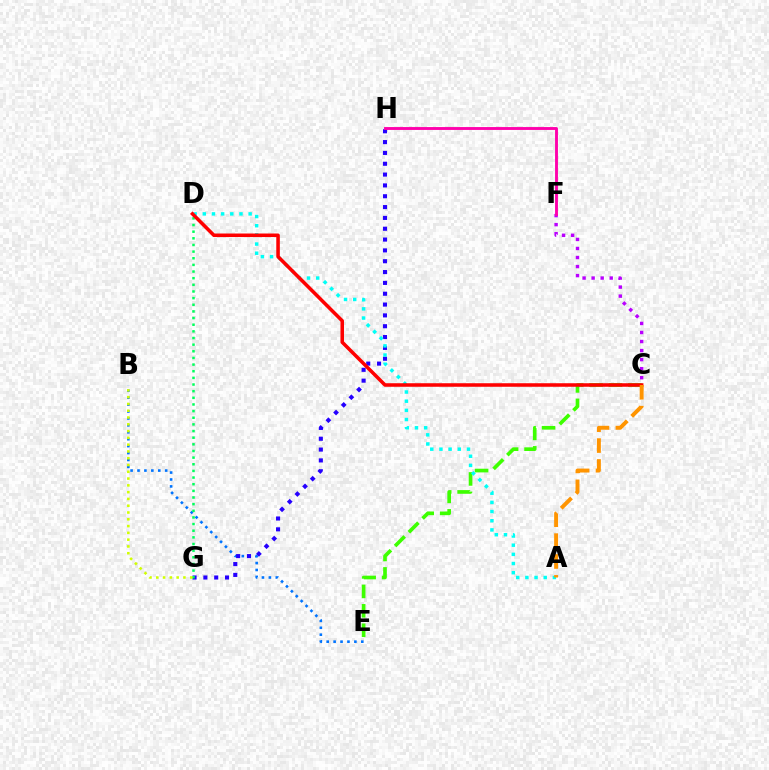{('C', 'E'): [{'color': '#3dff00', 'line_style': 'dashed', 'thickness': 2.64}], ('B', 'E'): [{'color': '#0074ff', 'line_style': 'dotted', 'thickness': 1.88}], ('G', 'H'): [{'color': '#2500ff', 'line_style': 'dotted', 'thickness': 2.94}], ('D', 'G'): [{'color': '#00ff5c', 'line_style': 'dotted', 'thickness': 1.81}], ('C', 'F'): [{'color': '#b900ff', 'line_style': 'dotted', 'thickness': 2.46}], ('F', 'H'): [{'color': '#ff00ac', 'line_style': 'solid', 'thickness': 2.07}], ('A', 'D'): [{'color': '#00fff6', 'line_style': 'dotted', 'thickness': 2.49}], ('C', 'D'): [{'color': '#ff0000', 'line_style': 'solid', 'thickness': 2.55}], ('A', 'C'): [{'color': '#ff9400', 'line_style': 'dashed', 'thickness': 2.84}], ('B', 'G'): [{'color': '#d1ff00', 'line_style': 'dotted', 'thickness': 1.84}]}